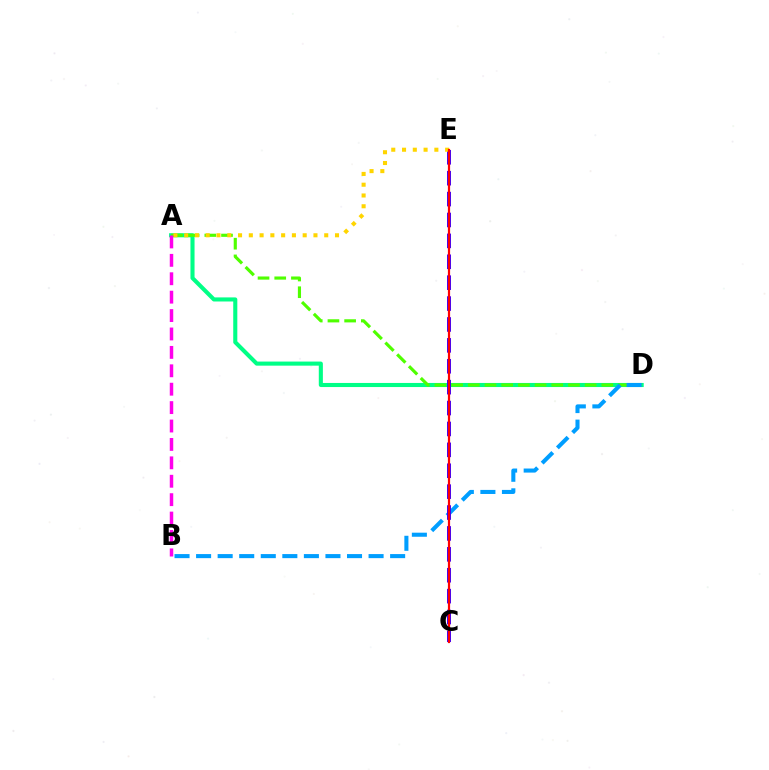{('A', 'D'): [{'color': '#00ff86', 'line_style': 'solid', 'thickness': 2.94}, {'color': '#4fff00', 'line_style': 'dashed', 'thickness': 2.27}], ('B', 'D'): [{'color': '#009eff', 'line_style': 'dashed', 'thickness': 2.93}], ('C', 'E'): [{'color': '#3700ff', 'line_style': 'dashed', 'thickness': 2.84}, {'color': '#ff0000', 'line_style': 'solid', 'thickness': 1.59}], ('A', 'E'): [{'color': '#ffd500', 'line_style': 'dotted', 'thickness': 2.93}], ('A', 'B'): [{'color': '#ff00ed', 'line_style': 'dashed', 'thickness': 2.5}]}